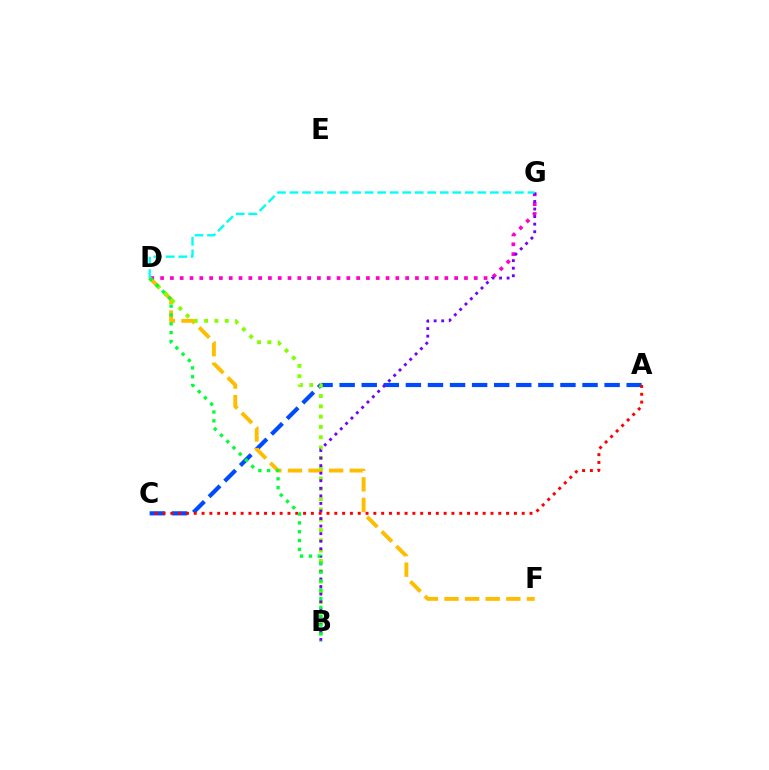{('A', 'C'): [{'color': '#004bff', 'line_style': 'dashed', 'thickness': 3.0}, {'color': '#ff0000', 'line_style': 'dotted', 'thickness': 2.12}], ('D', 'F'): [{'color': '#ffbd00', 'line_style': 'dashed', 'thickness': 2.8}], ('D', 'G'): [{'color': '#ff00cf', 'line_style': 'dotted', 'thickness': 2.66}, {'color': '#00fff6', 'line_style': 'dashed', 'thickness': 1.7}], ('B', 'D'): [{'color': '#84ff00', 'line_style': 'dotted', 'thickness': 2.8}, {'color': '#00ff39', 'line_style': 'dotted', 'thickness': 2.4}], ('B', 'G'): [{'color': '#7200ff', 'line_style': 'dotted', 'thickness': 2.05}]}